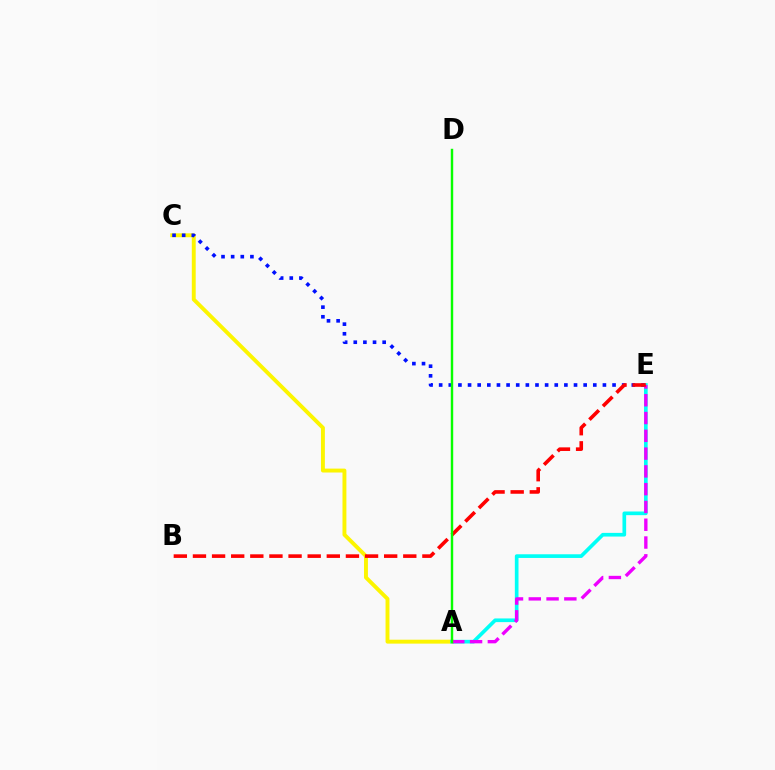{('A', 'C'): [{'color': '#fcf500', 'line_style': 'solid', 'thickness': 2.81}], ('A', 'E'): [{'color': '#00fff6', 'line_style': 'solid', 'thickness': 2.64}, {'color': '#ee00ff', 'line_style': 'dashed', 'thickness': 2.42}], ('C', 'E'): [{'color': '#0010ff', 'line_style': 'dotted', 'thickness': 2.62}], ('B', 'E'): [{'color': '#ff0000', 'line_style': 'dashed', 'thickness': 2.6}], ('A', 'D'): [{'color': '#08ff00', 'line_style': 'solid', 'thickness': 1.75}]}